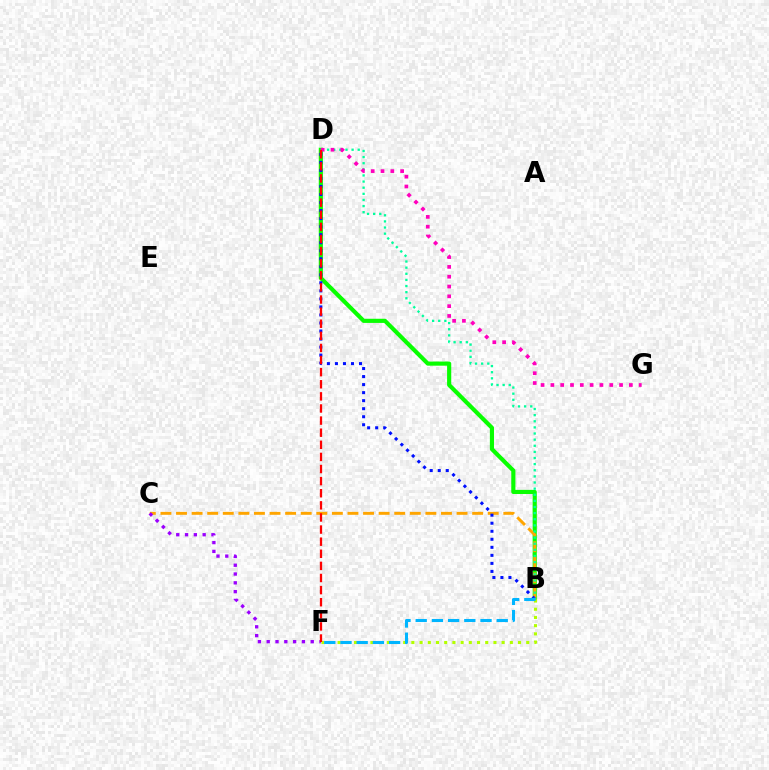{('B', 'D'): [{'color': '#08ff00', 'line_style': 'solid', 'thickness': 2.98}, {'color': '#0010ff', 'line_style': 'dotted', 'thickness': 2.18}, {'color': '#00ff9d', 'line_style': 'dotted', 'thickness': 1.66}], ('B', 'C'): [{'color': '#ffa500', 'line_style': 'dashed', 'thickness': 2.12}], ('D', 'G'): [{'color': '#ff00bd', 'line_style': 'dotted', 'thickness': 2.67}], ('C', 'F'): [{'color': '#9b00ff', 'line_style': 'dotted', 'thickness': 2.39}], ('B', 'F'): [{'color': '#b3ff00', 'line_style': 'dotted', 'thickness': 2.23}, {'color': '#00b5ff', 'line_style': 'dashed', 'thickness': 2.2}], ('D', 'F'): [{'color': '#ff0000', 'line_style': 'dashed', 'thickness': 1.64}]}